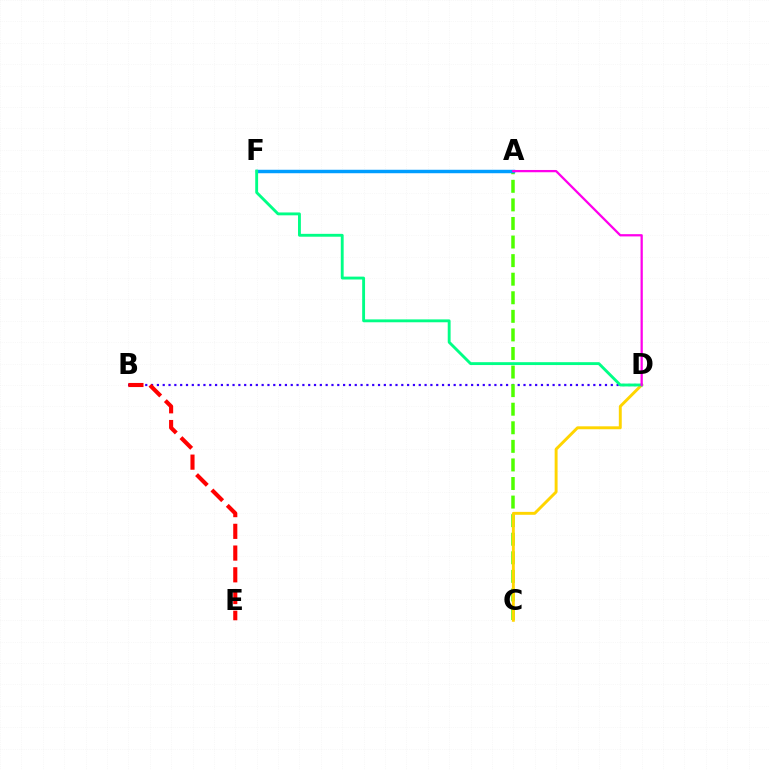{('B', 'D'): [{'color': '#3700ff', 'line_style': 'dotted', 'thickness': 1.58}], ('A', 'C'): [{'color': '#4fff00', 'line_style': 'dashed', 'thickness': 2.52}], ('C', 'D'): [{'color': '#ffd500', 'line_style': 'solid', 'thickness': 2.11}], ('A', 'F'): [{'color': '#009eff', 'line_style': 'solid', 'thickness': 2.48}], ('B', 'E'): [{'color': '#ff0000', 'line_style': 'dashed', 'thickness': 2.95}], ('D', 'F'): [{'color': '#00ff86', 'line_style': 'solid', 'thickness': 2.07}], ('A', 'D'): [{'color': '#ff00ed', 'line_style': 'solid', 'thickness': 1.63}]}